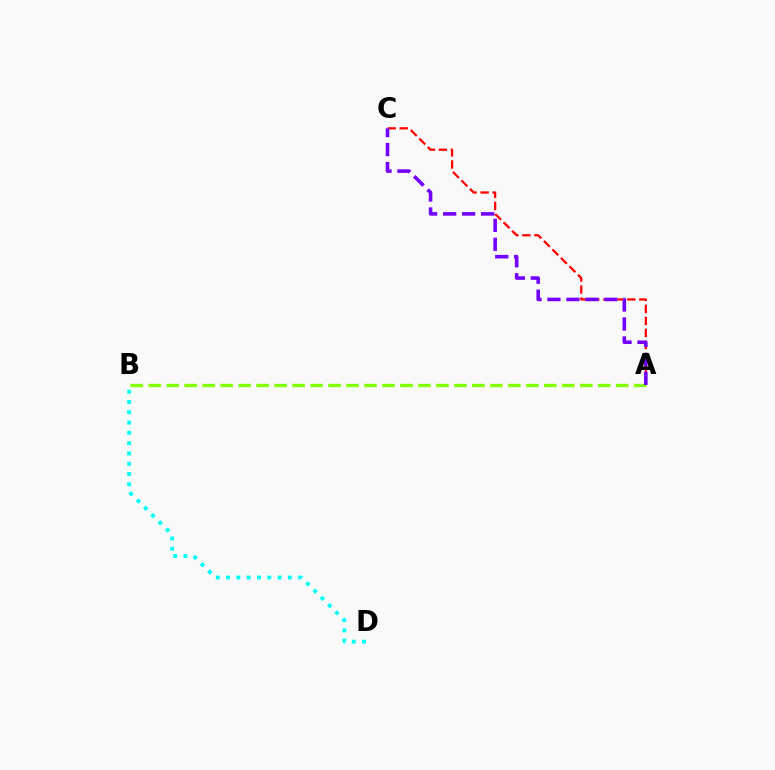{('A', 'C'): [{'color': '#ff0000', 'line_style': 'dashed', 'thickness': 1.63}, {'color': '#7200ff', 'line_style': 'dashed', 'thickness': 2.58}], ('B', 'D'): [{'color': '#00fff6', 'line_style': 'dotted', 'thickness': 2.8}], ('A', 'B'): [{'color': '#84ff00', 'line_style': 'dashed', 'thickness': 2.44}]}